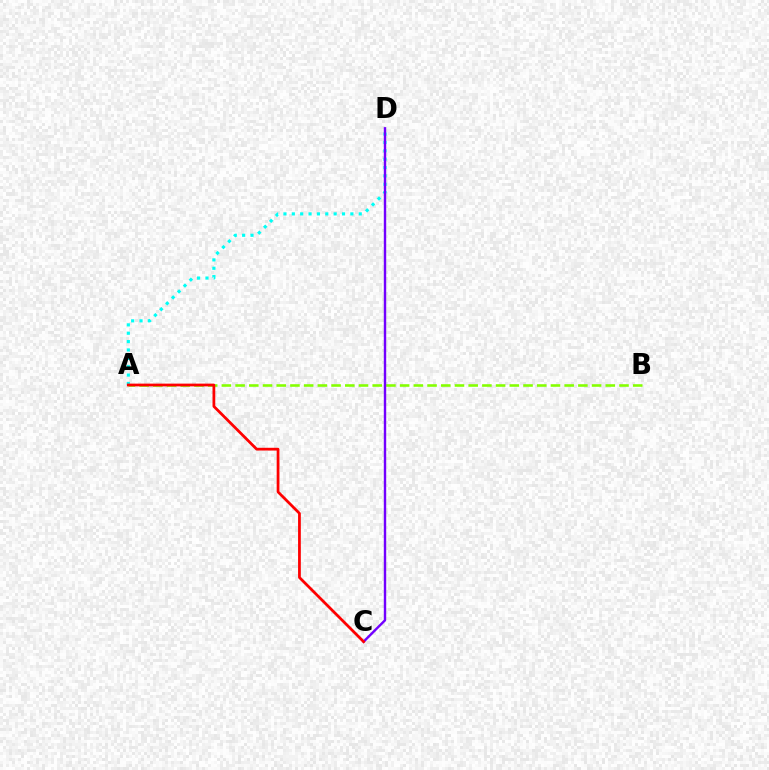{('A', 'D'): [{'color': '#00fff6', 'line_style': 'dotted', 'thickness': 2.27}], ('A', 'B'): [{'color': '#84ff00', 'line_style': 'dashed', 'thickness': 1.86}], ('C', 'D'): [{'color': '#7200ff', 'line_style': 'solid', 'thickness': 1.73}], ('A', 'C'): [{'color': '#ff0000', 'line_style': 'solid', 'thickness': 1.98}]}